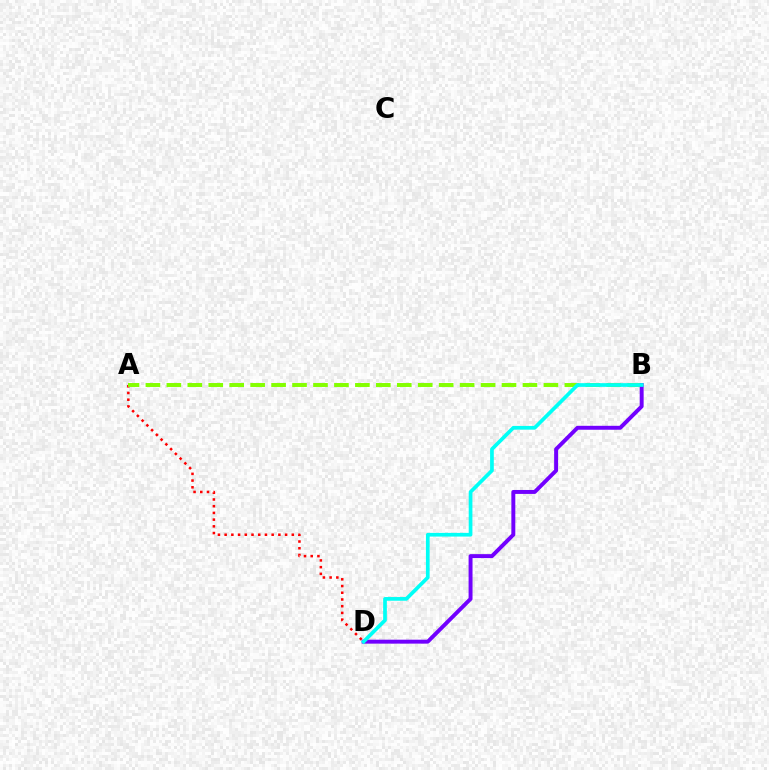{('A', 'D'): [{'color': '#ff0000', 'line_style': 'dotted', 'thickness': 1.82}], ('A', 'B'): [{'color': '#84ff00', 'line_style': 'dashed', 'thickness': 2.85}], ('B', 'D'): [{'color': '#7200ff', 'line_style': 'solid', 'thickness': 2.84}, {'color': '#00fff6', 'line_style': 'solid', 'thickness': 2.66}]}